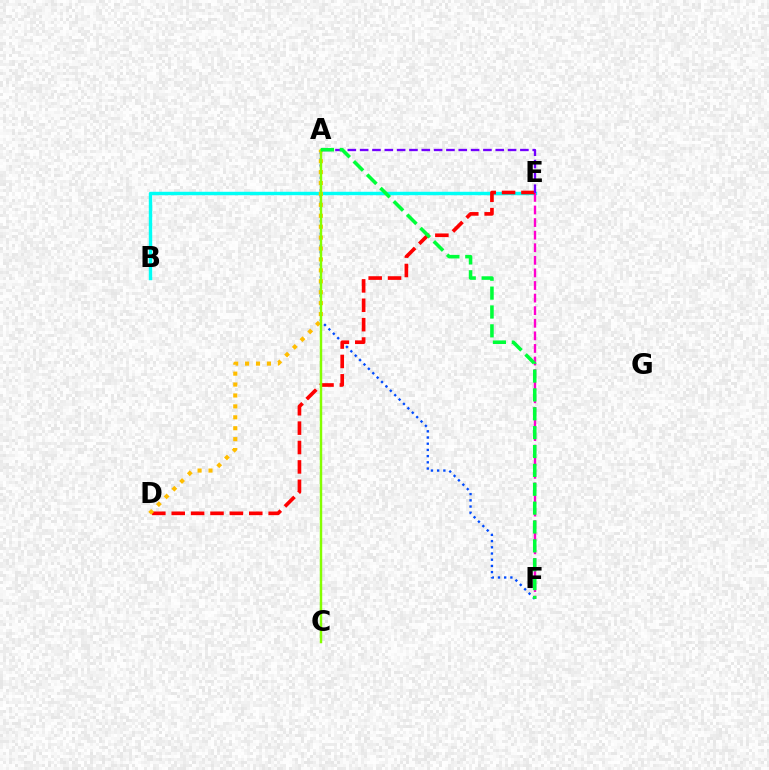{('B', 'E'): [{'color': '#00fff6', 'line_style': 'solid', 'thickness': 2.46}], ('A', 'F'): [{'color': '#004bff', 'line_style': 'dotted', 'thickness': 1.69}, {'color': '#00ff39', 'line_style': 'dashed', 'thickness': 2.56}], ('E', 'F'): [{'color': '#ff00cf', 'line_style': 'dashed', 'thickness': 1.71}], ('D', 'E'): [{'color': '#ff0000', 'line_style': 'dashed', 'thickness': 2.63}], ('A', 'E'): [{'color': '#7200ff', 'line_style': 'dashed', 'thickness': 1.67}], ('A', 'D'): [{'color': '#ffbd00', 'line_style': 'dotted', 'thickness': 2.97}], ('A', 'C'): [{'color': '#84ff00', 'line_style': 'solid', 'thickness': 1.76}]}